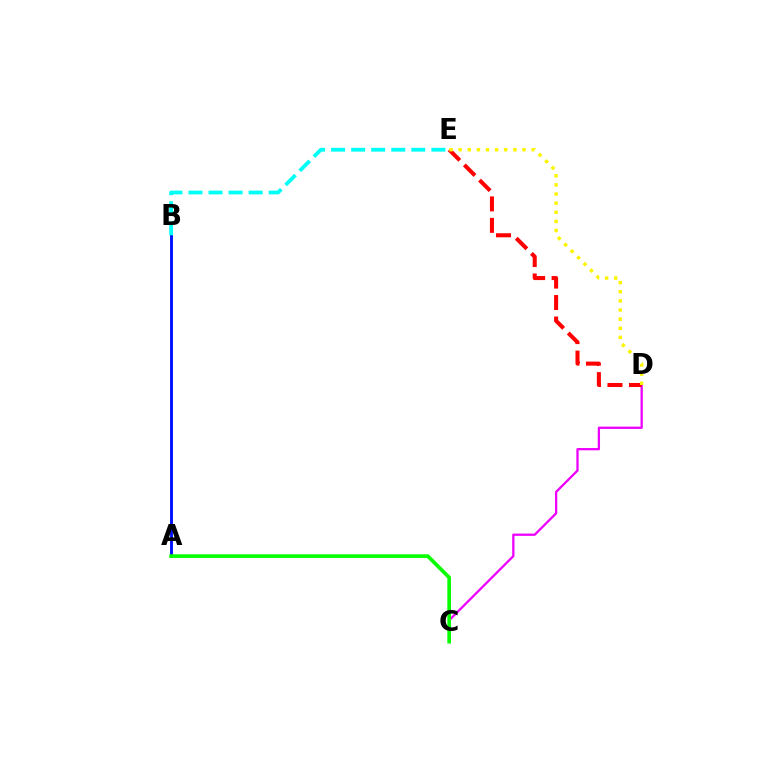{('C', 'D'): [{'color': '#ee00ff', 'line_style': 'solid', 'thickness': 1.64}], ('D', 'E'): [{'color': '#ff0000', 'line_style': 'dashed', 'thickness': 2.92}, {'color': '#fcf500', 'line_style': 'dotted', 'thickness': 2.48}], ('A', 'B'): [{'color': '#0010ff', 'line_style': 'solid', 'thickness': 2.08}], ('B', 'E'): [{'color': '#00fff6', 'line_style': 'dashed', 'thickness': 2.72}], ('A', 'C'): [{'color': '#08ff00', 'line_style': 'solid', 'thickness': 2.64}]}